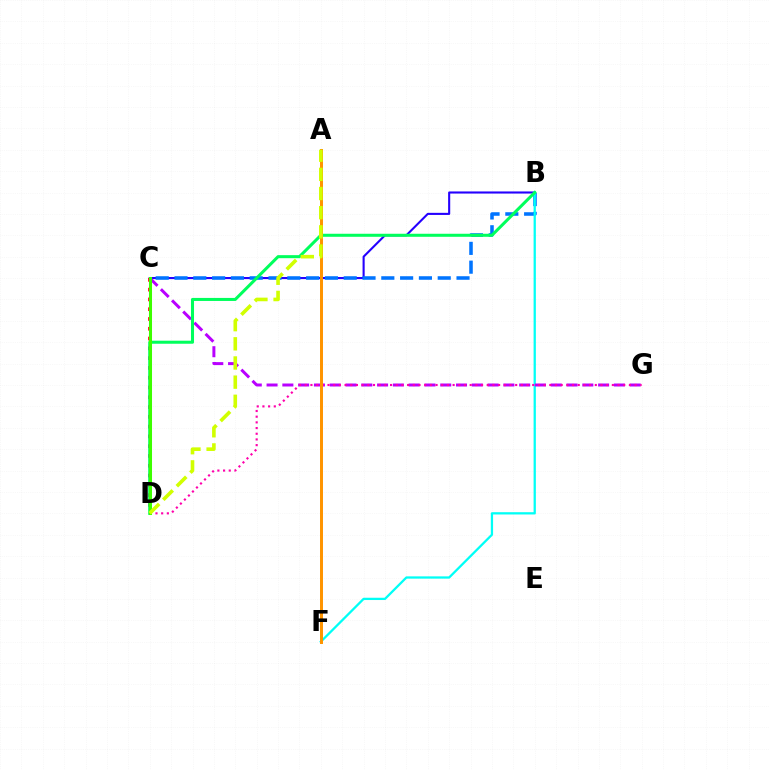{('B', 'C'): [{'color': '#2500ff', 'line_style': 'solid', 'thickness': 1.51}, {'color': '#0074ff', 'line_style': 'dashed', 'thickness': 2.55}], ('C', 'D'): [{'color': '#ff0000', 'line_style': 'dotted', 'thickness': 2.66}, {'color': '#3dff00', 'line_style': 'solid', 'thickness': 2.18}], ('B', 'F'): [{'color': '#00fff6', 'line_style': 'solid', 'thickness': 1.64}], ('C', 'G'): [{'color': '#b900ff', 'line_style': 'dashed', 'thickness': 2.14}], ('B', 'D'): [{'color': '#00ff5c', 'line_style': 'solid', 'thickness': 2.19}], ('D', 'G'): [{'color': '#ff00ac', 'line_style': 'dotted', 'thickness': 1.55}], ('A', 'F'): [{'color': '#ff9400', 'line_style': 'solid', 'thickness': 2.14}], ('A', 'D'): [{'color': '#d1ff00', 'line_style': 'dashed', 'thickness': 2.6}]}